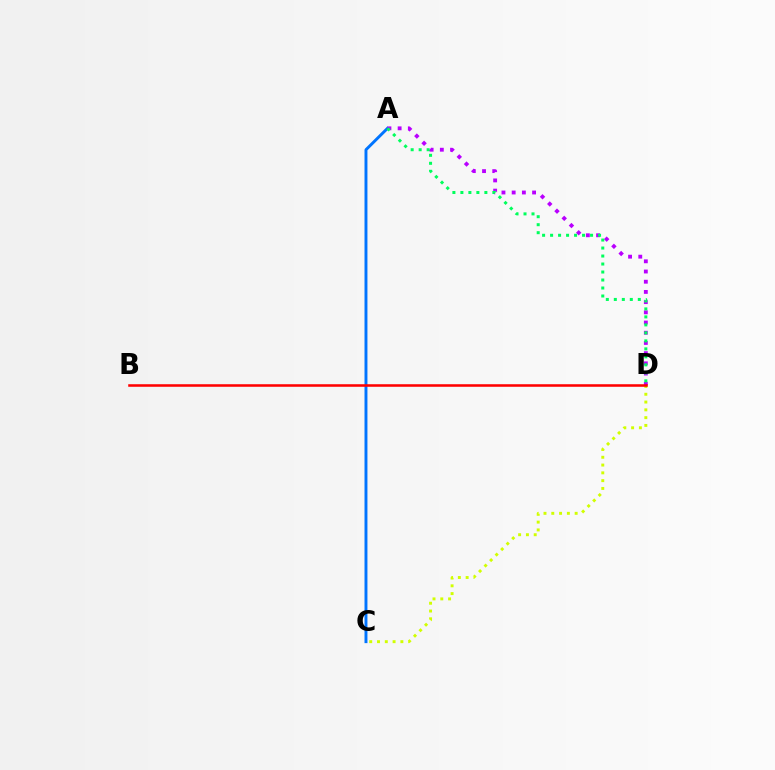{('C', 'D'): [{'color': '#d1ff00', 'line_style': 'dotted', 'thickness': 2.12}], ('A', 'C'): [{'color': '#0074ff', 'line_style': 'solid', 'thickness': 2.1}], ('A', 'D'): [{'color': '#b900ff', 'line_style': 'dotted', 'thickness': 2.77}, {'color': '#00ff5c', 'line_style': 'dotted', 'thickness': 2.17}], ('B', 'D'): [{'color': '#ff0000', 'line_style': 'solid', 'thickness': 1.83}]}